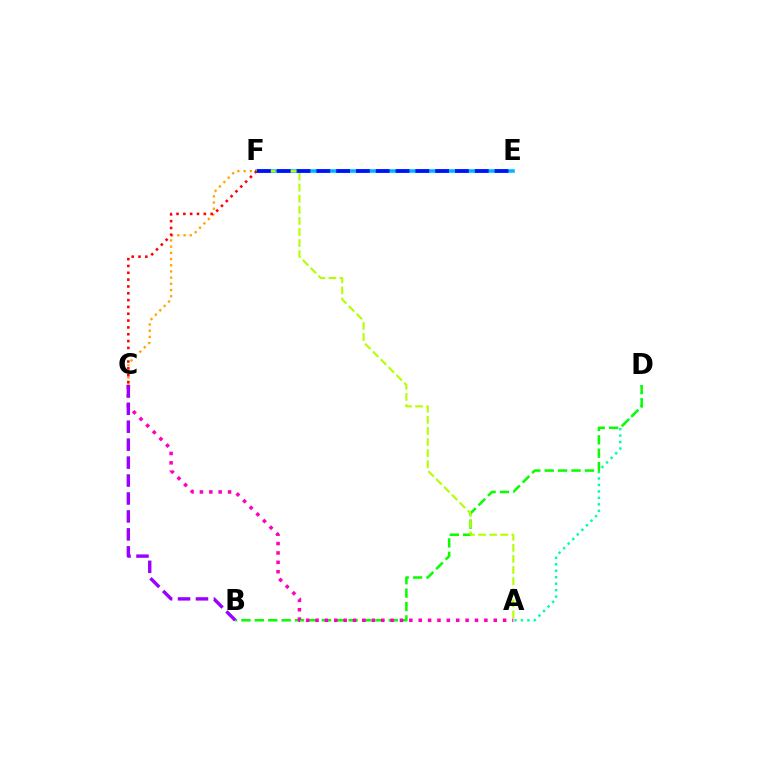{('E', 'F'): [{'color': '#00b5ff', 'line_style': 'solid', 'thickness': 2.54}, {'color': '#0010ff', 'line_style': 'dashed', 'thickness': 2.69}], ('A', 'D'): [{'color': '#00ff9d', 'line_style': 'dotted', 'thickness': 1.76}], ('B', 'D'): [{'color': '#08ff00', 'line_style': 'dashed', 'thickness': 1.82}], ('A', 'F'): [{'color': '#b3ff00', 'line_style': 'dashed', 'thickness': 1.51}], ('C', 'F'): [{'color': '#ffa500', 'line_style': 'dotted', 'thickness': 1.68}, {'color': '#ff0000', 'line_style': 'dotted', 'thickness': 1.85}], ('A', 'C'): [{'color': '#ff00bd', 'line_style': 'dotted', 'thickness': 2.55}], ('B', 'C'): [{'color': '#9b00ff', 'line_style': 'dashed', 'thickness': 2.44}]}